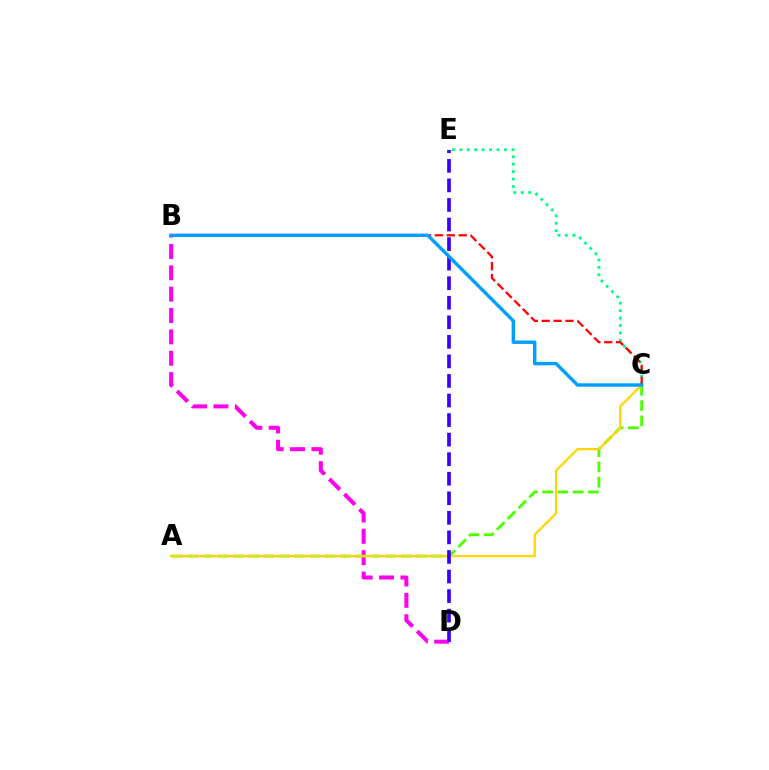{('B', 'D'): [{'color': '#ff00ed', 'line_style': 'dashed', 'thickness': 2.9}], ('A', 'C'): [{'color': '#4fff00', 'line_style': 'dashed', 'thickness': 2.07}, {'color': '#ffd500', 'line_style': 'solid', 'thickness': 1.62}], ('C', 'E'): [{'color': '#00ff86', 'line_style': 'dotted', 'thickness': 2.02}], ('B', 'C'): [{'color': '#ff0000', 'line_style': 'dashed', 'thickness': 1.62}, {'color': '#009eff', 'line_style': 'solid', 'thickness': 2.47}], ('D', 'E'): [{'color': '#3700ff', 'line_style': 'dashed', 'thickness': 2.66}]}